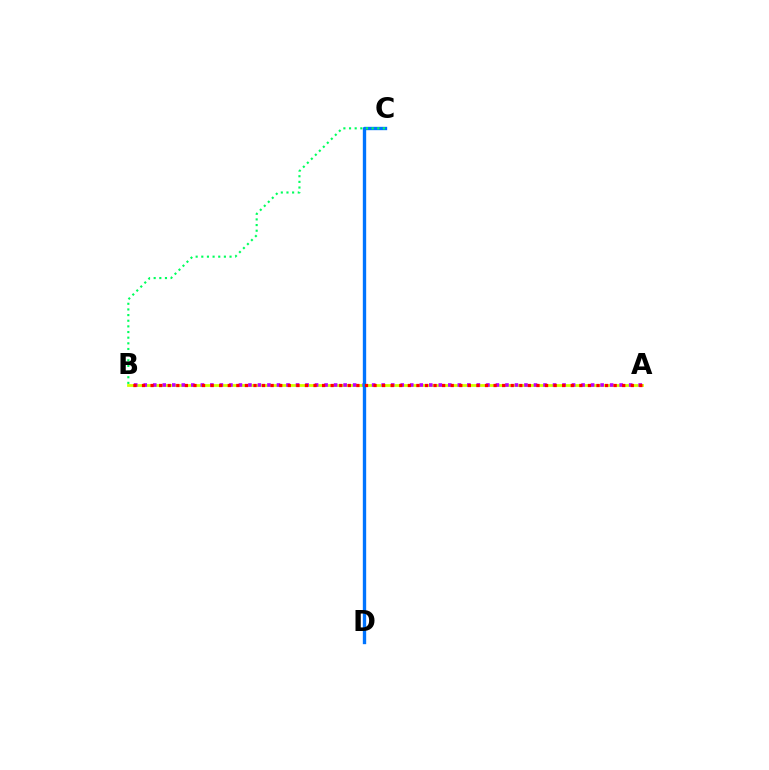{('A', 'B'): [{'color': '#d1ff00', 'line_style': 'solid', 'thickness': 2.01}, {'color': '#b900ff', 'line_style': 'dotted', 'thickness': 2.59}, {'color': '#ff0000', 'line_style': 'dotted', 'thickness': 2.33}], ('C', 'D'): [{'color': '#0074ff', 'line_style': 'solid', 'thickness': 2.42}], ('B', 'C'): [{'color': '#00ff5c', 'line_style': 'dotted', 'thickness': 1.53}]}